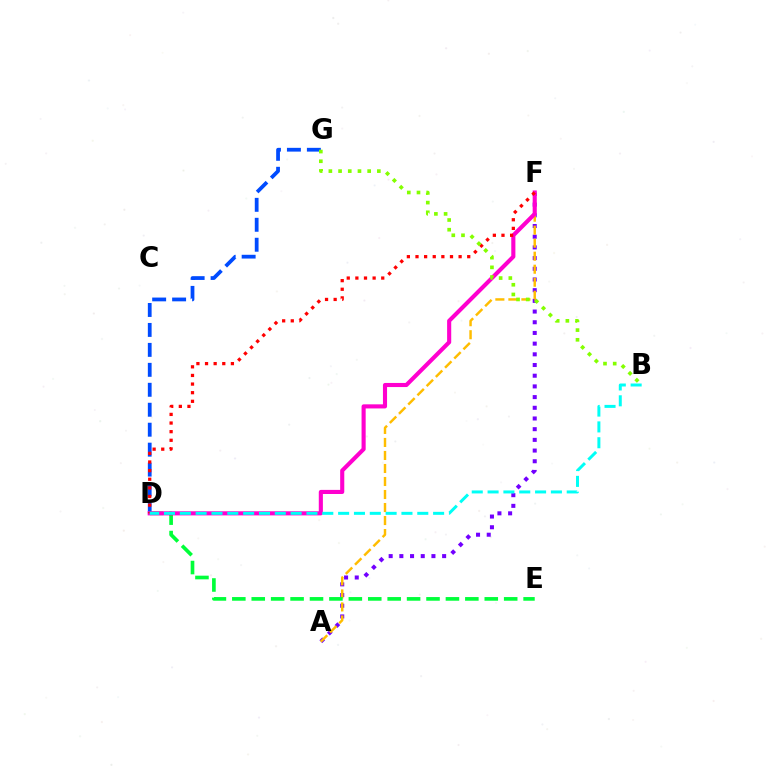{('A', 'F'): [{'color': '#7200ff', 'line_style': 'dotted', 'thickness': 2.91}, {'color': '#ffbd00', 'line_style': 'dashed', 'thickness': 1.77}], ('D', 'G'): [{'color': '#004bff', 'line_style': 'dashed', 'thickness': 2.71}], ('D', 'E'): [{'color': '#00ff39', 'line_style': 'dashed', 'thickness': 2.64}], ('D', 'F'): [{'color': '#ff00cf', 'line_style': 'solid', 'thickness': 2.96}, {'color': '#ff0000', 'line_style': 'dotted', 'thickness': 2.34}], ('B', 'D'): [{'color': '#00fff6', 'line_style': 'dashed', 'thickness': 2.15}], ('B', 'G'): [{'color': '#84ff00', 'line_style': 'dotted', 'thickness': 2.63}]}